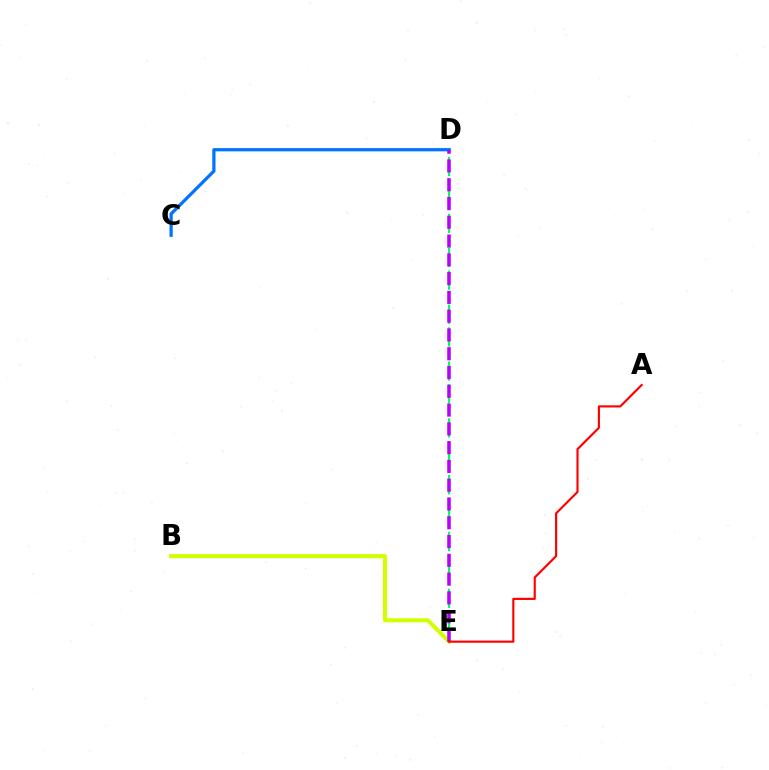{('D', 'E'): [{'color': '#00ff5c', 'line_style': 'dashed', 'thickness': 1.54}, {'color': '#b900ff', 'line_style': 'dashed', 'thickness': 2.55}], ('C', 'D'): [{'color': '#0074ff', 'line_style': 'solid', 'thickness': 2.33}], ('B', 'E'): [{'color': '#d1ff00', 'line_style': 'solid', 'thickness': 2.96}], ('A', 'E'): [{'color': '#ff0000', 'line_style': 'solid', 'thickness': 1.55}]}